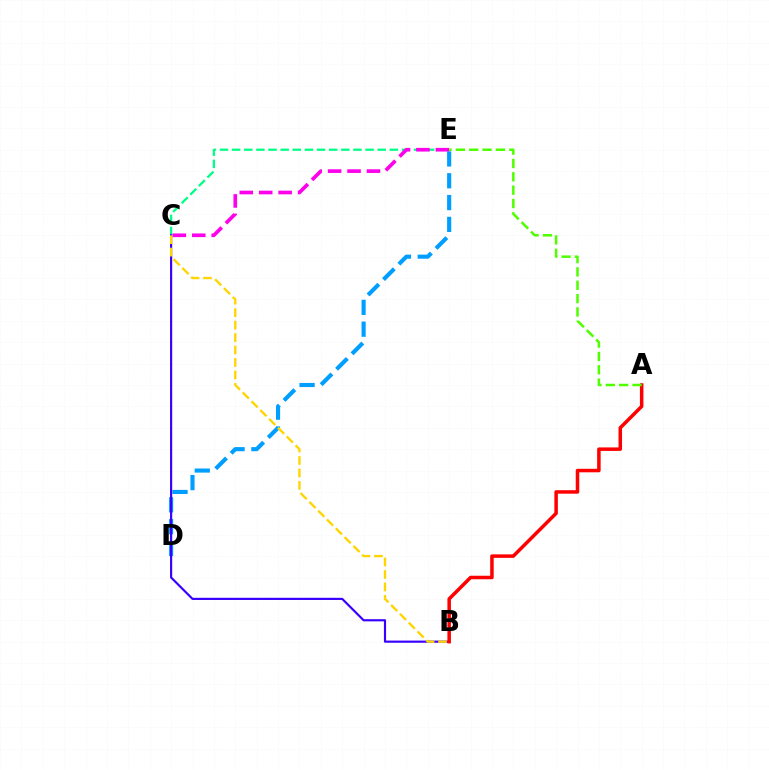{('C', 'E'): [{'color': '#00ff86', 'line_style': 'dashed', 'thickness': 1.65}, {'color': '#ff00ed', 'line_style': 'dashed', 'thickness': 2.64}], ('D', 'E'): [{'color': '#009eff', 'line_style': 'dashed', 'thickness': 2.96}], ('B', 'C'): [{'color': '#3700ff', 'line_style': 'solid', 'thickness': 1.56}, {'color': '#ffd500', 'line_style': 'dashed', 'thickness': 1.69}], ('A', 'B'): [{'color': '#ff0000', 'line_style': 'solid', 'thickness': 2.53}], ('A', 'E'): [{'color': '#4fff00', 'line_style': 'dashed', 'thickness': 1.81}]}